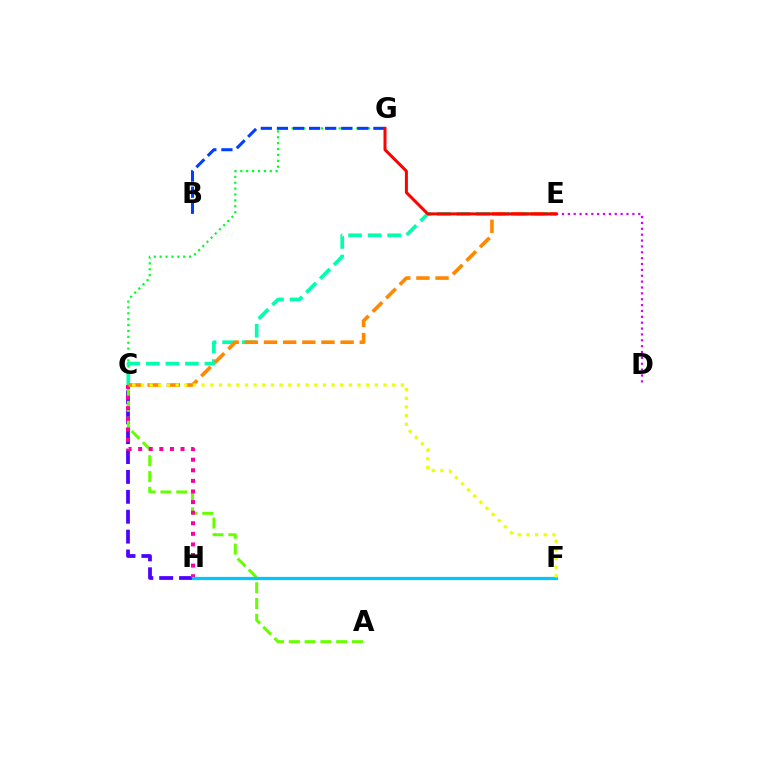{('C', 'H'): [{'color': '#4f00ff', 'line_style': 'dashed', 'thickness': 2.7}, {'color': '#ff00a0', 'line_style': 'dotted', 'thickness': 2.88}], ('A', 'C'): [{'color': '#66ff00', 'line_style': 'dashed', 'thickness': 2.15}], ('C', 'G'): [{'color': '#00ff27', 'line_style': 'dotted', 'thickness': 1.6}], ('C', 'E'): [{'color': '#00ffaf', 'line_style': 'dashed', 'thickness': 2.65}, {'color': '#ff8800', 'line_style': 'dashed', 'thickness': 2.6}], ('F', 'H'): [{'color': '#00c7ff', 'line_style': 'solid', 'thickness': 2.33}], ('D', 'E'): [{'color': '#d600ff', 'line_style': 'dotted', 'thickness': 1.59}], ('C', 'F'): [{'color': '#eeff00', 'line_style': 'dotted', 'thickness': 2.35}], ('B', 'G'): [{'color': '#003fff', 'line_style': 'dashed', 'thickness': 2.19}], ('E', 'G'): [{'color': '#ff0000', 'line_style': 'solid', 'thickness': 2.16}]}